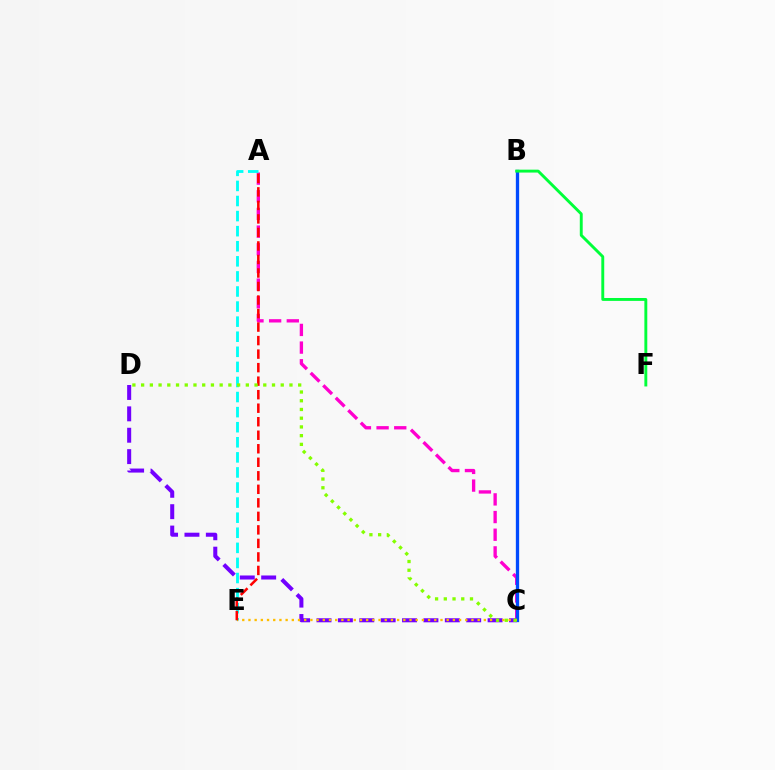{('A', 'C'): [{'color': '#ff00cf', 'line_style': 'dashed', 'thickness': 2.4}], ('C', 'D'): [{'color': '#7200ff', 'line_style': 'dashed', 'thickness': 2.91}, {'color': '#84ff00', 'line_style': 'dotted', 'thickness': 2.37}], ('B', 'C'): [{'color': '#004bff', 'line_style': 'solid', 'thickness': 2.38}], ('A', 'E'): [{'color': '#00fff6', 'line_style': 'dashed', 'thickness': 2.05}, {'color': '#ff0000', 'line_style': 'dashed', 'thickness': 1.84}], ('C', 'E'): [{'color': '#ffbd00', 'line_style': 'dotted', 'thickness': 1.68}], ('B', 'F'): [{'color': '#00ff39', 'line_style': 'solid', 'thickness': 2.09}]}